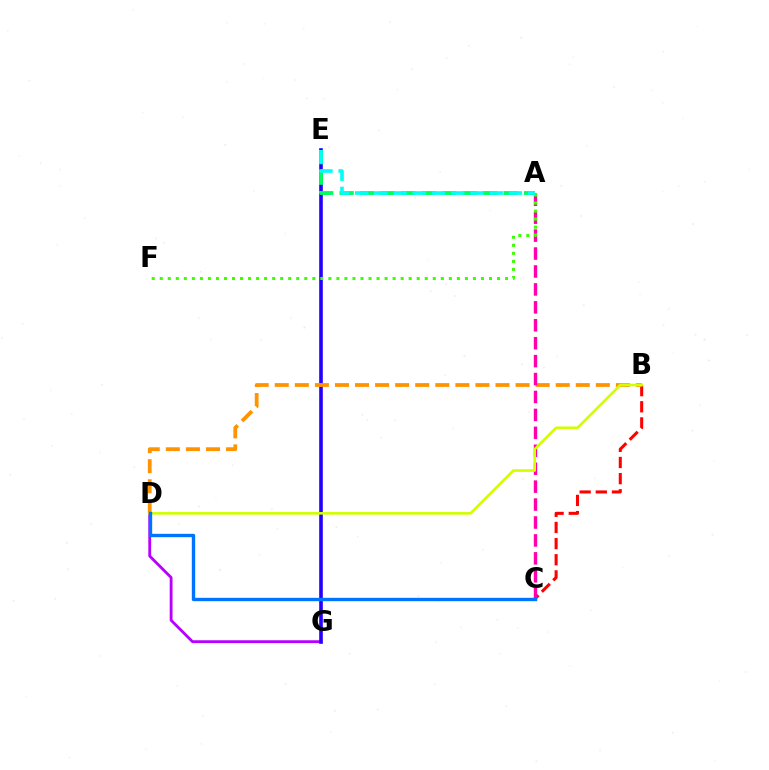{('D', 'G'): [{'color': '#b900ff', 'line_style': 'solid', 'thickness': 2.03}], ('B', 'C'): [{'color': '#ff0000', 'line_style': 'dashed', 'thickness': 2.19}], ('E', 'G'): [{'color': '#2500ff', 'line_style': 'solid', 'thickness': 2.61}], ('A', 'E'): [{'color': '#00ff5c', 'line_style': 'dashed', 'thickness': 2.78}, {'color': '#00fff6', 'line_style': 'dashed', 'thickness': 2.61}], ('B', 'D'): [{'color': '#ff9400', 'line_style': 'dashed', 'thickness': 2.73}, {'color': '#d1ff00', 'line_style': 'solid', 'thickness': 1.88}], ('A', 'C'): [{'color': '#ff00ac', 'line_style': 'dashed', 'thickness': 2.44}], ('A', 'F'): [{'color': '#3dff00', 'line_style': 'dotted', 'thickness': 2.18}], ('C', 'D'): [{'color': '#0074ff', 'line_style': 'solid', 'thickness': 2.42}]}